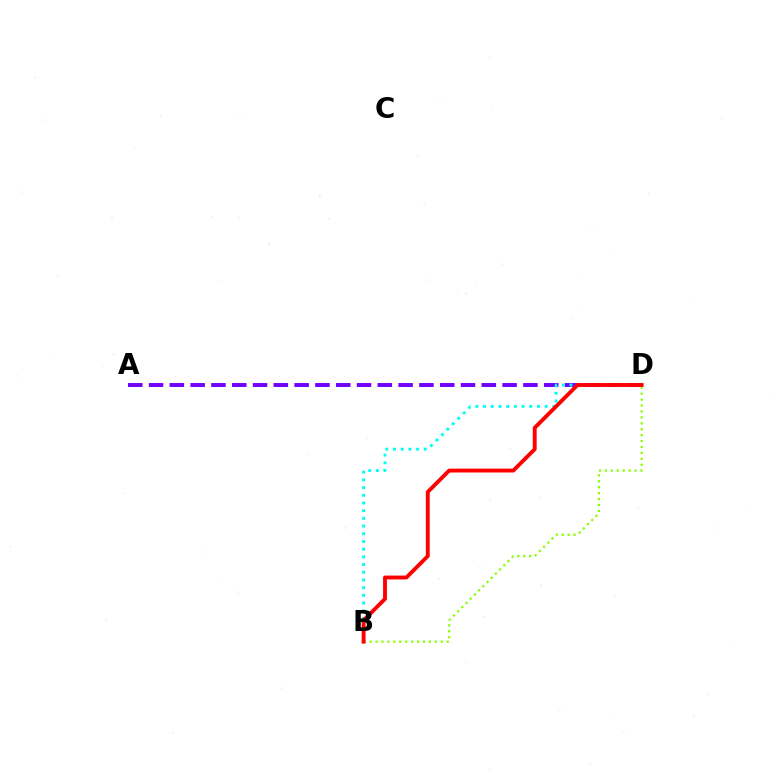{('A', 'D'): [{'color': '#7200ff', 'line_style': 'dashed', 'thickness': 2.83}], ('B', 'D'): [{'color': '#00fff6', 'line_style': 'dotted', 'thickness': 2.09}, {'color': '#84ff00', 'line_style': 'dotted', 'thickness': 1.61}, {'color': '#ff0000', 'line_style': 'solid', 'thickness': 2.78}]}